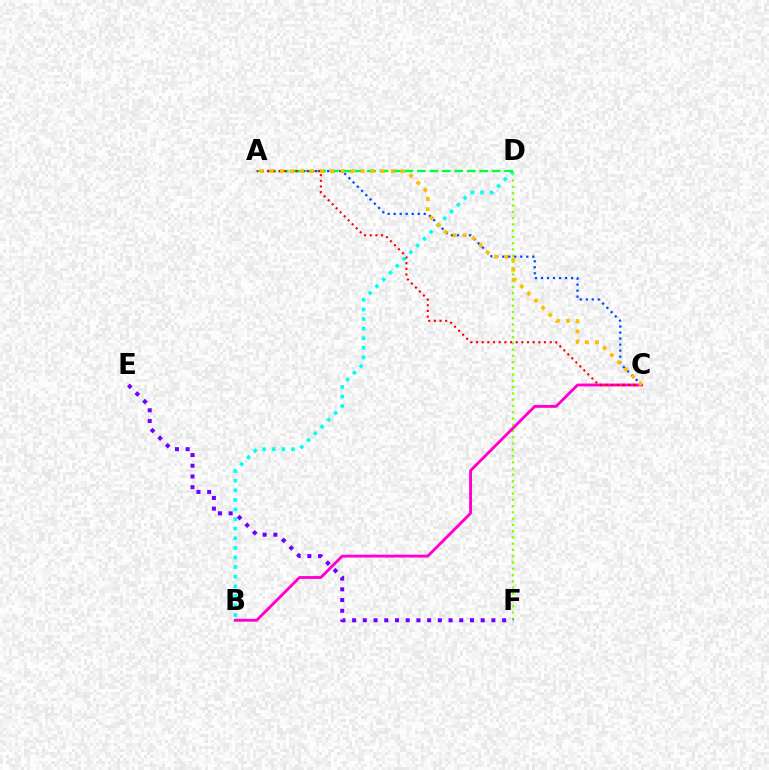{('D', 'F'): [{'color': '#84ff00', 'line_style': 'dotted', 'thickness': 1.7}], ('A', 'C'): [{'color': '#004bff', 'line_style': 'dotted', 'thickness': 1.63}, {'color': '#ff0000', 'line_style': 'dotted', 'thickness': 1.54}, {'color': '#ffbd00', 'line_style': 'dotted', 'thickness': 2.74}], ('E', 'F'): [{'color': '#7200ff', 'line_style': 'dotted', 'thickness': 2.91}], ('B', 'D'): [{'color': '#00fff6', 'line_style': 'dotted', 'thickness': 2.61}], ('B', 'C'): [{'color': '#ff00cf', 'line_style': 'solid', 'thickness': 2.07}], ('A', 'D'): [{'color': '#00ff39', 'line_style': 'dashed', 'thickness': 1.69}]}